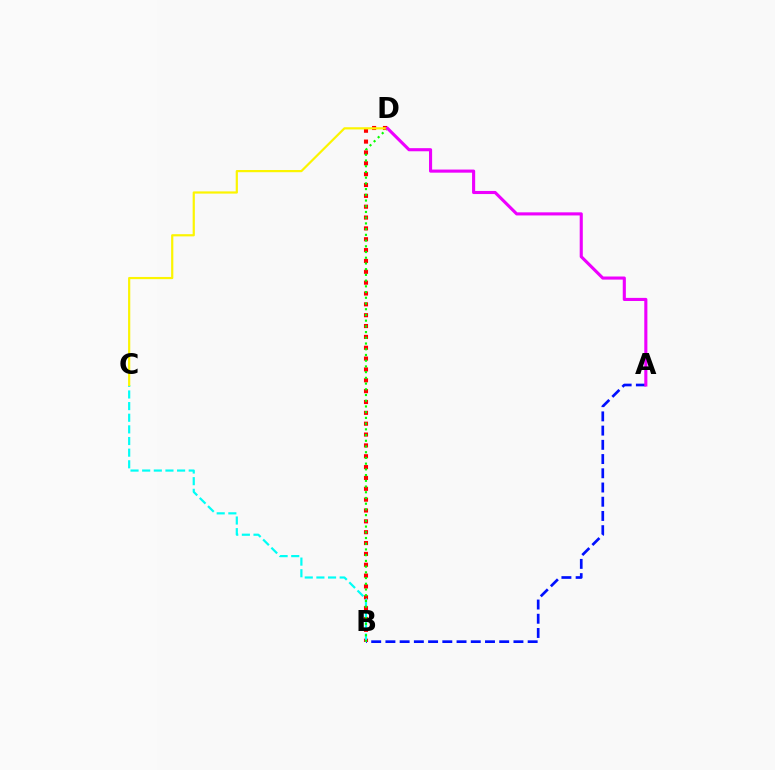{('A', 'B'): [{'color': '#0010ff', 'line_style': 'dashed', 'thickness': 1.93}], ('B', 'D'): [{'color': '#ff0000', 'line_style': 'dotted', 'thickness': 2.95}, {'color': '#08ff00', 'line_style': 'dotted', 'thickness': 1.55}], ('B', 'C'): [{'color': '#00fff6', 'line_style': 'dashed', 'thickness': 1.58}], ('C', 'D'): [{'color': '#fcf500', 'line_style': 'solid', 'thickness': 1.59}], ('A', 'D'): [{'color': '#ee00ff', 'line_style': 'solid', 'thickness': 2.24}]}